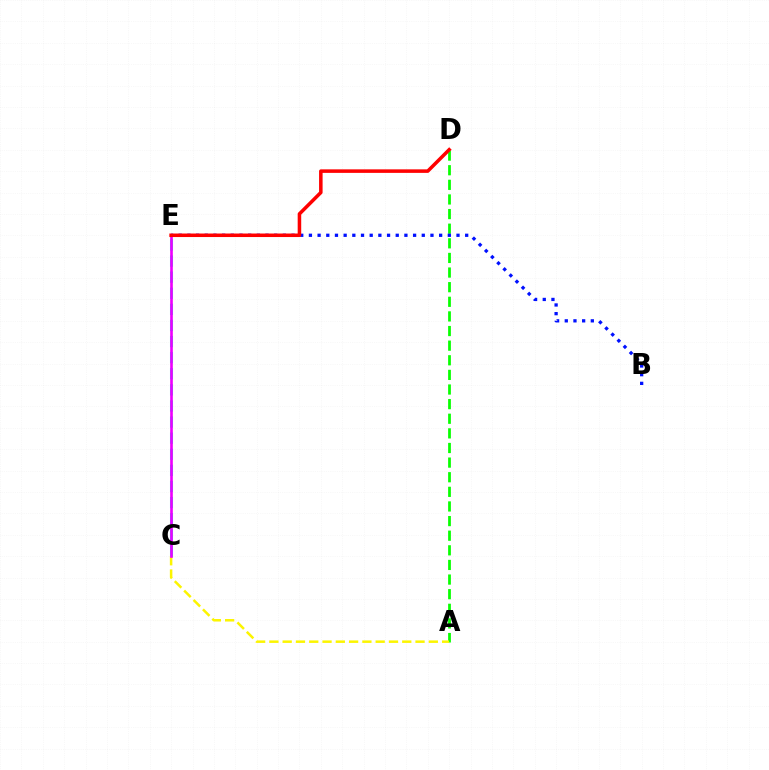{('A', 'D'): [{'color': '#08ff00', 'line_style': 'dashed', 'thickness': 1.99}], ('A', 'C'): [{'color': '#fcf500', 'line_style': 'dashed', 'thickness': 1.8}], ('B', 'E'): [{'color': '#0010ff', 'line_style': 'dotted', 'thickness': 2.36}], ('C', 'E'): [{'color': '#00fff6', 'line_style': 'dashed', 'thickness': 2.19}, {'color': '#ee00ff', 'line_style': 'solid', 'thickness': 1.9}], ('D', 'E'): [{'color': '#ff0000', 'line_style': 'solid', 'thickness': 2.54}]}